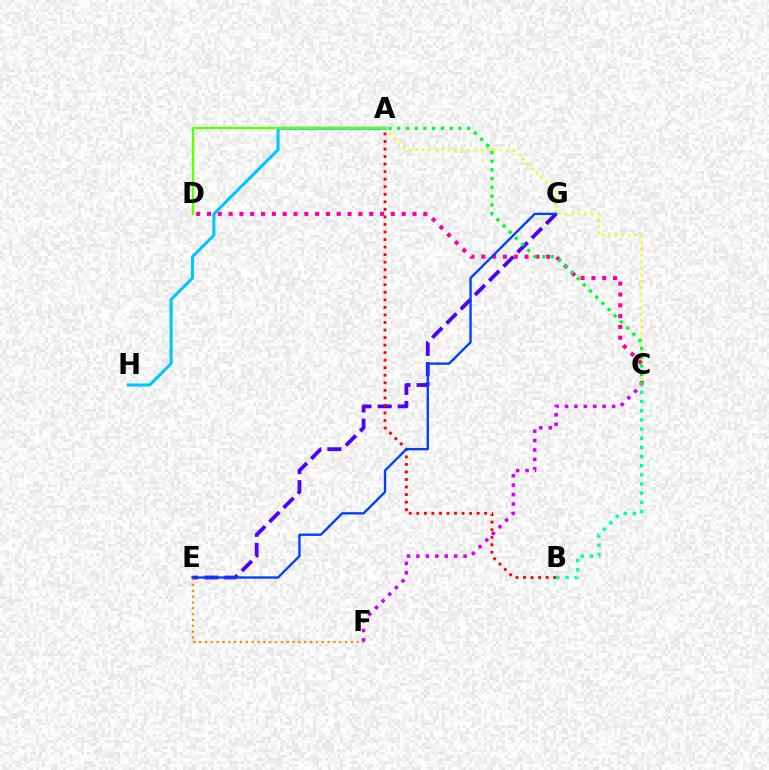{('E', 'G'): [{'color': '#4f00ff', 'line_style': 'dashed', 'thickness': 2.73}, {'color': '#003fff', 'line_style': 'solid', 'thickness': 1.69}], ('E', 'F'): [{'color': '#ff8800', 'line_style': 'dotted', 'thickness': 1.59}], ('A', 'B'): [{'color': '#ff0000', 'line_style': 'dotted', 'thickness': 2.05}], ('A', 'C'): [{'color': '#eeff00', 'line_style': 'dotted', 'thickness': 1.77}, {'color': '#00ff27', 'line_style': 'dotted', 'thickness': 2.37}], ('B', 'C'): [{'color': '#00ffaf', 'line_style': 'dotted', 'thickness': 2.49}], ('A', 'H'): [{'color': '#00c7ff', 'line_style': 'solid', 'thickness': 2.23}], ('C', 'D'): [{'color': '#ff00a0', 'line_style': 'dotted', 'thickness': 2.94}], ('A', 'D'): [{'color': '#66ff00', 'line_style': 'solid', 'thickness': 1.69}], ('C', 'F'): [{'color': '#d600ff', 'line_style': 'dotted', 'thickness': 2.56}]}